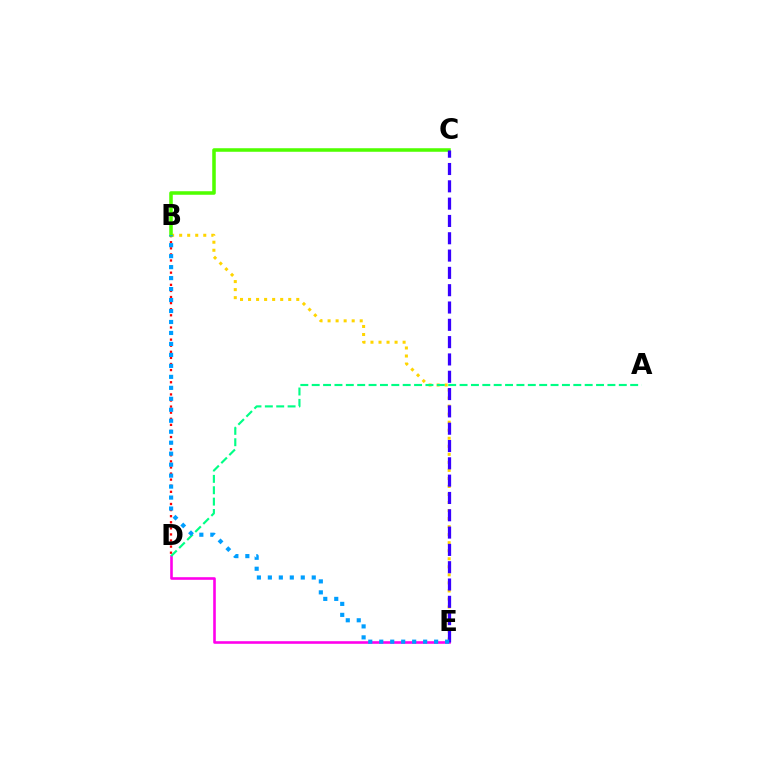{('B', 'D'): [{'color': '#ff0000', 'line_style': 'dotted', 'thickness': 1.65}], ('B', 'E'): [{'color': '#ffd500', 'line_style': 'dotted', 'thickness': 2.18}, {'color': '#009eff', 'line_style': 'dotted', 'thickness': 2.98}], ('D', 'E'): [{'color': '#ff00ed', 'line_style': 'solid', 'thickness': 1.87}], ('B', 'C'): [{'color': '#4fff00', 'line_style': 'solid', 'thickness': 2.55}], ('A', 'D'): [{'color': '#00ff86', 'line_style': 'dashed', 'thickness': 1.55}], ('C', 'E'): [{'color': '#3700ff', 'line_style': 'dashed', 'thickness': 2.35}]}